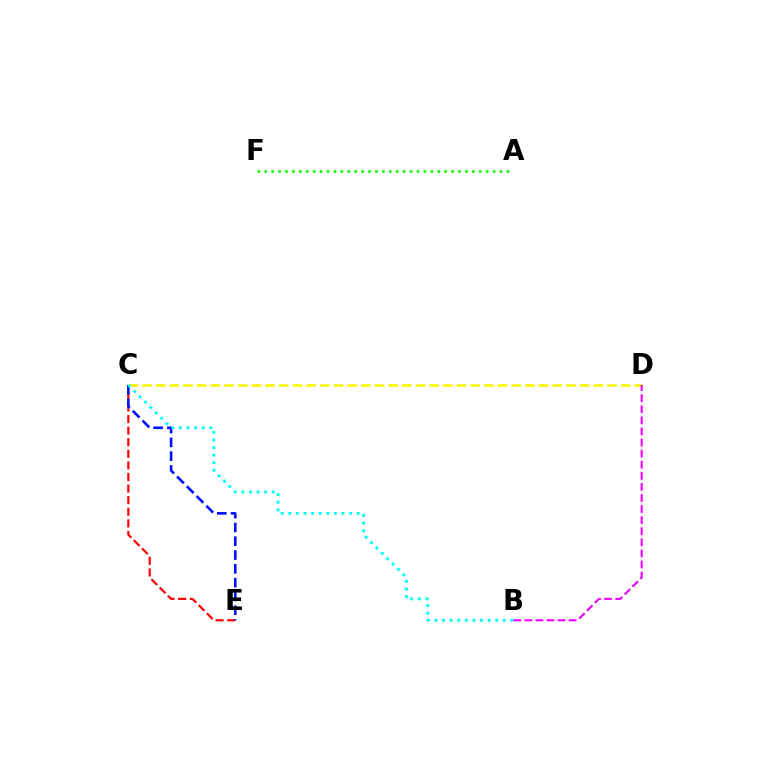{('C', 'D'): [{'color': '#fcf500', 'line_style': 'dashed', 'thickness': 1.86}], ('C', 'E'): [{'color': '#ff0000', 'line_style': 'dashed', 'thickness': 1.57}, {'color': '#0010ff', 'line_style': 'dashed', 'thickness': 1.87}], ('B', 'D'): [{'color': '#ee00ff', 'line_style': 'dashed', 'thickness': 1.51}], ('B', 'C'): [{'color': '#00fff6', 'line_style': 'dotted', 'thickness': 2.06}], ('A', 'F'): [{'color': '#08ff00', 'line_style': 'dotted', 'thickness': 1.88}]}